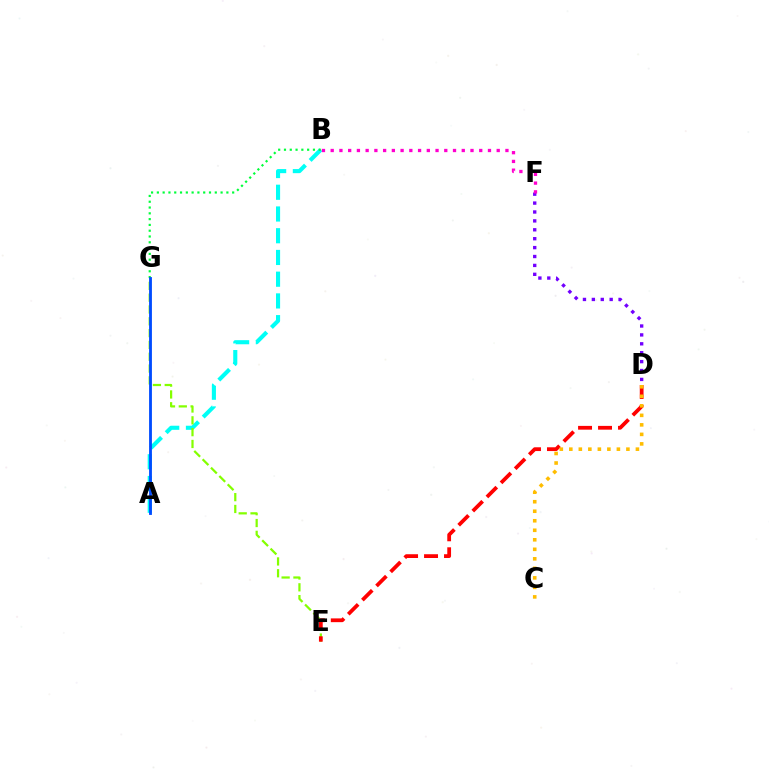{('A', 'B'): [{'color': '#00fff6', 'line_style': 'dashed', 'thickness': 2.95}], ('E', 'G'): [{'color': '#84ff00', 'line_style': 'dashed', 'thickness': 1.61}], ('D', 'E'): [{'color': '#ff0000', 'line_style': 'dashed', 'thickness': 2.71}], ('D', 'F'): [{'color': '#7200ff', 'line_style': 'dotted', 'thickness': 2.42}], ('B', 'G'): [{'color': '#00ff39', 'line_style': 'dotted', 'thickness': 1.57}], ('B', 'F'): [{'color': '#ff00cf', 'line_style': 'dotted', 'thickness': 2.37}], ('C', 'D'): [{'color': '#ffbd00', 'line_style': 'dotted', 'thickness': 2.59}], ('A', 'G'): [{'color': '#004bff', 'line_style': 'solid', 'thickness': 2.04}]}